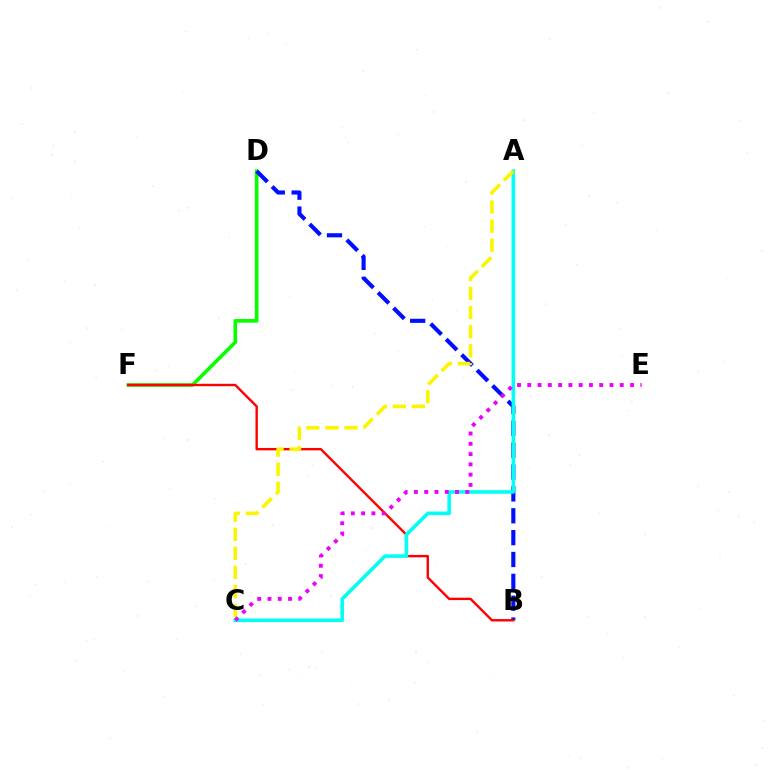{('D', 'F'): [{'color': '#08ff00', 'line_style': 'solid', 'thickness': 2.62}], ('B', 'D'): [{'color': '#0010ff', 'line_style': 'dashed', 'thickness': 2.97}], ('B', 'F'): [{'color': '#ff0000', 'line_style': 'solid', 'thickness': 1.72}], ('A', 'C'): [{'color': '#00fff6', 'line_style': 'solid', 'thickness': 2.57}, {'color': '#fcf500', 'line_style': 'dashed', 'thickness': 2.59}], ('C', 'E'): [{'color': '#ee00ff', 'line_style': 'dotted', 'thickness': 2.79}]}